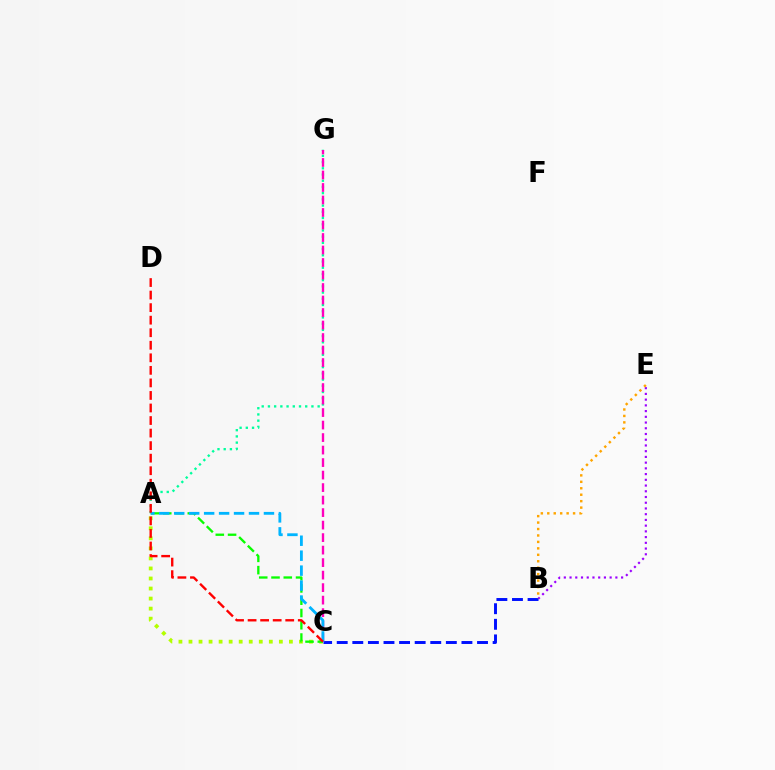{('B', 'E'): [{'color': '#9b00ff', 'line_style': 'dotted', 'thickness': 1.56}, {'color': '#ffa500', 'line_style': 'dotted', 'thickness': 1.75}], ('A', 'C'): [{'color': '#b3ff00', 'line_style': 'dotted', 'thickness': 2.73}, {'color': '#08ff00', 'line_style': 'dashed', 'thickness': 1.67}, {'color': '#00b5ff', 'line_style': 'dashed', 'thickness': 2.03}], ('B', 'C'): [{'color': '#0010ff', 'line_style': 'dashed', 'thickness': 2.12}], ('A', 'G'): [{'color': '#00ff9d', 'line_style': 'dotted', 'thickness': 1.69}], ('C', 'G'): [{'color': '#ff00bd', 'line_style': 'dashed', 'thickness': 1.7}], ('C', 'D'): [{'color': '#ff0000', 'line_style': 'dashed', 'thickness': 1.7}]}